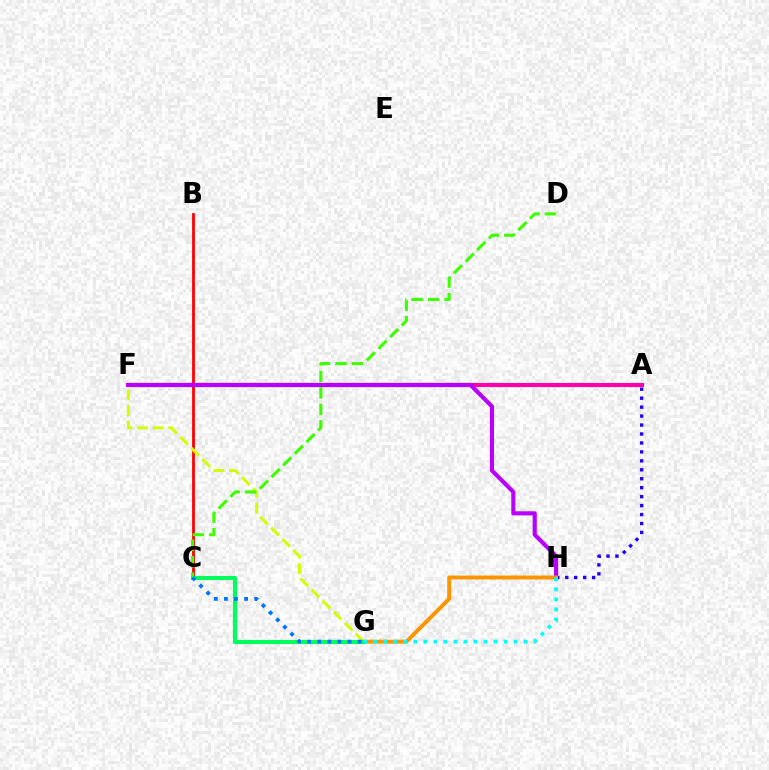{('A', 'F'): [{'color': '#ff00ac', 'line_style': 'solid', 'thickness': 2.96}], ('B', 'C'): [{'color': '#ff0000', 'line_style': 'solid', 'thickness': 2.01}], ('F', 'G'): [{'color': '#d1ff00', 'line_style': 'dashed', 'thickness': 2.13}], ('F', 'H'): [{'color': '#b900ff', 'line_style': 'solid', 'thickness': 2.97}], ('C', 'D'): [{'color': '#3dff00', 'line_style': 'dashed', 'thickness': 2.24}], ('A', 'H'): [{'color': '#2500ff', 'line_style': 'dotted', 'thickness': 2.43}], ('G', 'H'): [{'color': '#ff9400', 'line_style': 'solid', 'thickness': 2.82}, {'color': '#00fff6', 'line_style': 'dotted', 'thickness': 2.73}], ('C', 'G'): [{'color': '#00ff5c', 'line_style': 'solid', 'thickness': 2.95}, {'color': '#0074ff', 'line_style': 'dotted', 'thickness': 2.74}]}